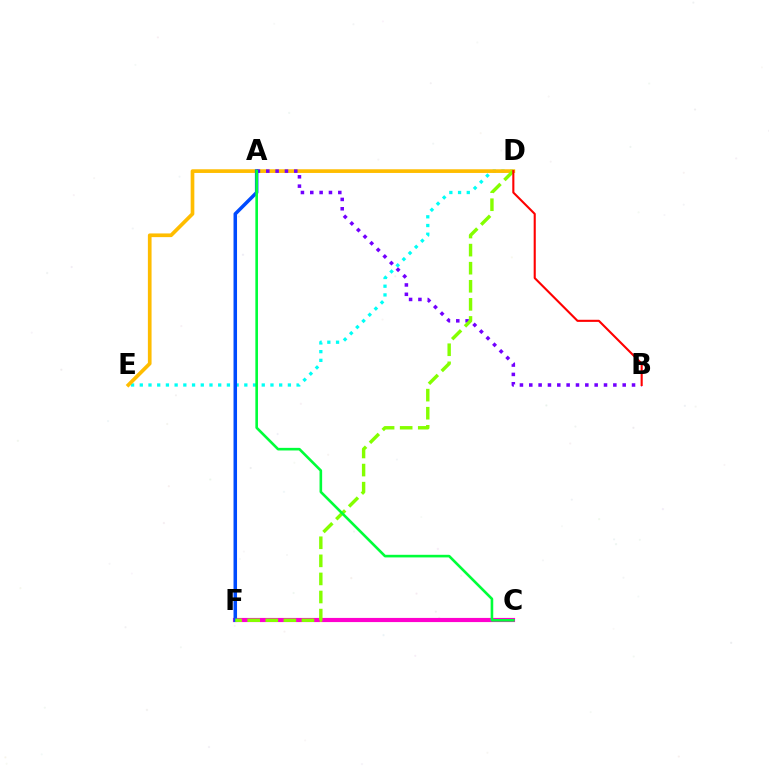{('C', 'F'): [{'color': '#ff00cf', 'line_style': 'solid', 'thickness': 2.99}], ('D', 'E'): [{'color': '#00fff6', 'line_style': 'dotted', 'thickness': 2.37}, {'color': '#ffbd00', 'line_style': 'solid', 'thickness': 2.65}], ('A', 'B'): [{'color': '#7200ff', 'line_style': 'dotted', 'thickness': 2.54}], ('A', 'F'): [{'color': '#004bff', 'line_style': 'solid', 'thickness': 2.53}], ('D', 'F'): [{'color': '#84ff00', 'line_style': 'dashed', 'thickness': 2.46}], ('A', 'C'): [{'color': '#00ff39', 'line_style': 'solid', 'thickness': 1.88}], ('B', 'D'): [{'color': '#ff0000', 'line_style': 'solid', 'thickness': 1.51}]}